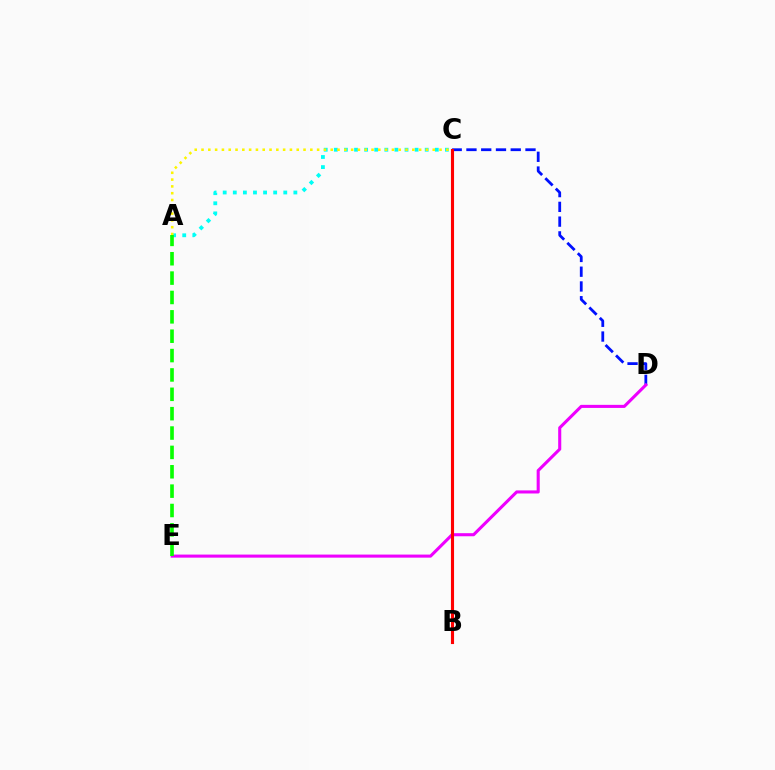{('C', 'D'): [{'color': '#0010ff', 'line_style': 'dashed', 'thickness': 2.0}], ('D', 'E'): [{'color': '#ee00ff', 'line_style': 'solid', 'thickness': 2.21}], ('A', 'C'): [{'color': '#00fff6', 'line_style': 'dotted', 'thickness': 2.74}, {'color': '#fcf500', 'line_style': 'dotted', 'thickness': 1.85}], ('B', 'C'): [{'color': '#ff0000', 'line_style': 'solid', 'thickness': 2.24}], ('A', 'E'): [{'color': '#08ff00', 'line_style': 'dashed', 'thickness': 2.63}]}